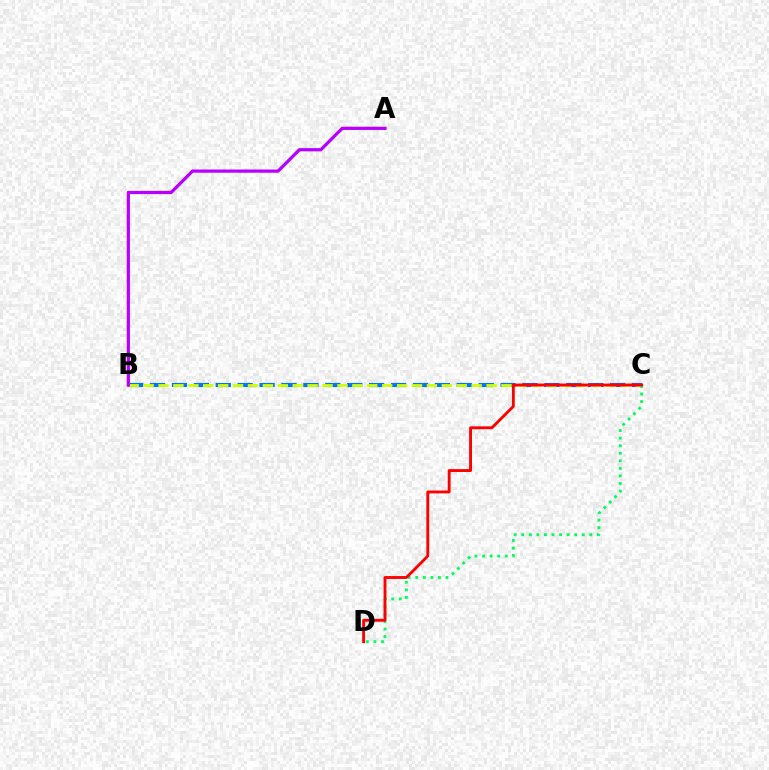{('B', 'C'): [{'color': '#0074ff', 'line_style': 'dashed', 'thickness': 2.98}, {'color': '#d1ff00', 'line_style': 'dashed', 'thickness': 2.03}], ('C', 'D'): [{'color': '#00ff5c', 'line_style': 'dotted', 'thickness': 2.06}, {'color': '#ff0000', 'line_style': 'solid', 'thickness': 2.07}], ('A', 'B'): [{'color': '#b900ff', 'line_style': 'solid', 'thickness': 2.32}]}